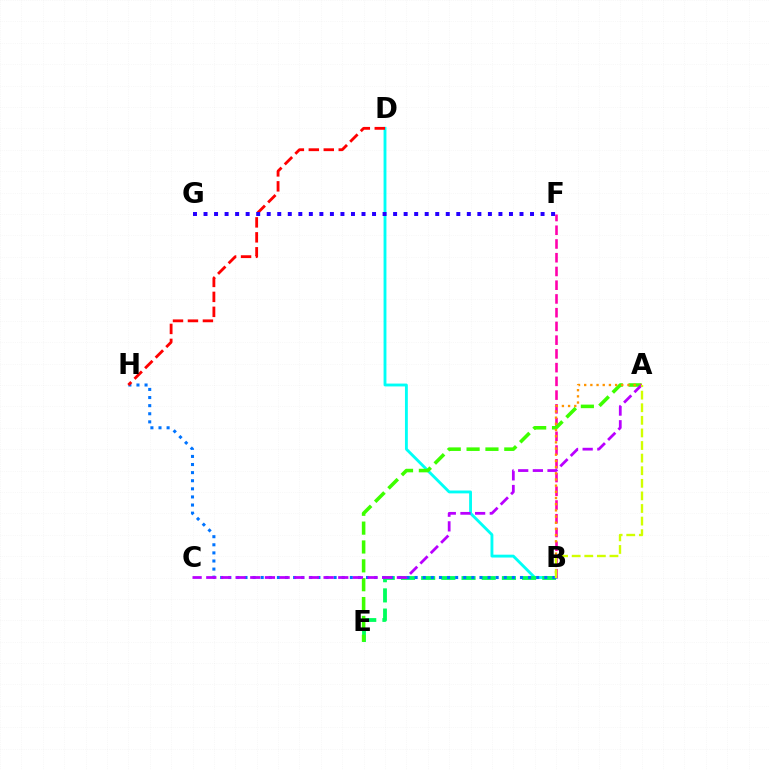{('B', 'D'): [{'color': '#00fff6', 'line_style': 'solid', 'thickness': 2.06}], ('B', 'F'): [{'color': '#ff00ac', 'line_style': 'dashed', 'thickness': 1.87}], ('B', 'E'): [{'color': '#00ff5c', 'line_style': 'dashed', 'thickness': 2.74}], ('B', 'H'): [{'color': '#0074ff', 'line_style': 'dotted', 'thickness': 2.2}], ('A', 'E'): [{'color': '#3dff00', 'line_style': 'dashed', 'thickness': 2.56}], ('D', 'H'): [{'color': '#ff0000', 'line_style': 'dashed', 'thickness': 2.03}], ('A', 'B'): [{'color': '#ff9400', 'line_style': 'dotted', 'thickness': 1.68}, {'color': '#d1ff00', 'line_style': 'dashed', 'thickness': 1.71}], ('F', 'G'): [{'color': '#2500ff', 'line_style': 'dotted', 'thickness': 2.86}], ('A', 'C'): [{'color': '#b900ff', 'line_style': 'dashed', 'thickness': 1.99}]}